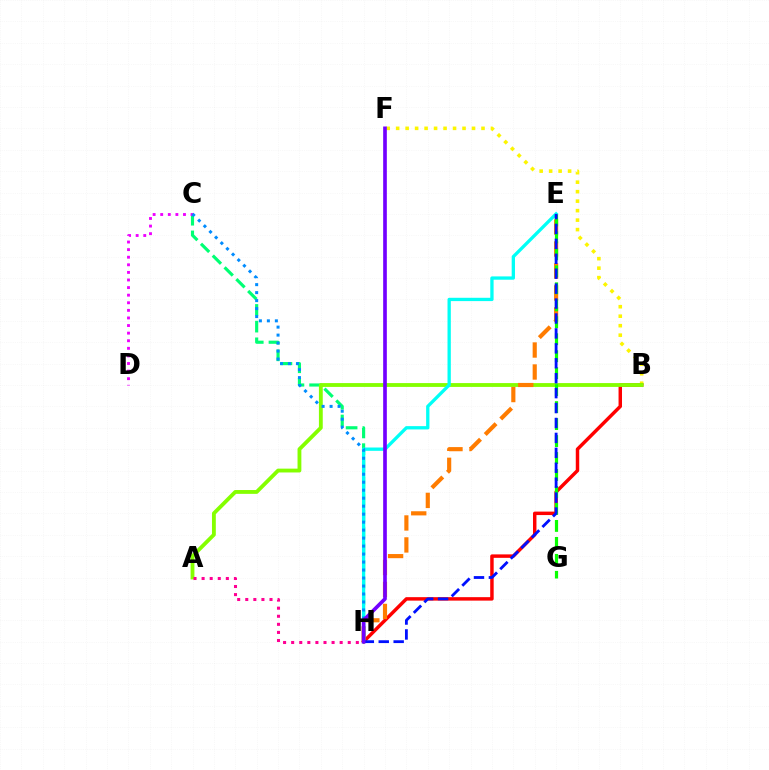{('B', 'F'): [{'color': '#fcf500', 'line_style': 'dotted', 'thickness': 2.58}], ('C', 'H'): [{'color': '#00ff74', 'line_style': 'dashed', 'thickness': 2.27}, {'color': '#008cff', 'line_style': 'dotted', 'thickness': 2.17}], ('B', 'H'): [{'color': '#ff0000', 'line_style': 'solid', 'thickness': 2.49}], ('A', 'B'): [{'color': '#84ff00', 'line_style': 'solid', 'thickness': 2.76}], ('C', 'D'): [{'color': '#ee00ff', 'line_style': 'dotted', 'thickness': 2.06}], ('E', 'H'): [{'color': '#ff7c00', 'line_style': 'dashed', 'thickness': 2.99}, {'color': '#00fff6', 'line_style': 'solid', 'thickness': 2.38}, {'color': '#0010ff', 'line_style': 'dashed', 'thickness': 2.03}], ('A', 'H'): [{'color': '#ff0094', 'line_style': 'dotted', 'thickness': 2.2}], ('E', 'G'): [{'color': '#08ff00', 'line_style': 'dashed', 'thickness': 2.31}], ('F', 'H'): [{'color': '#7200ff', 'line_style': 'solid', 'thickness': 2.64}]}